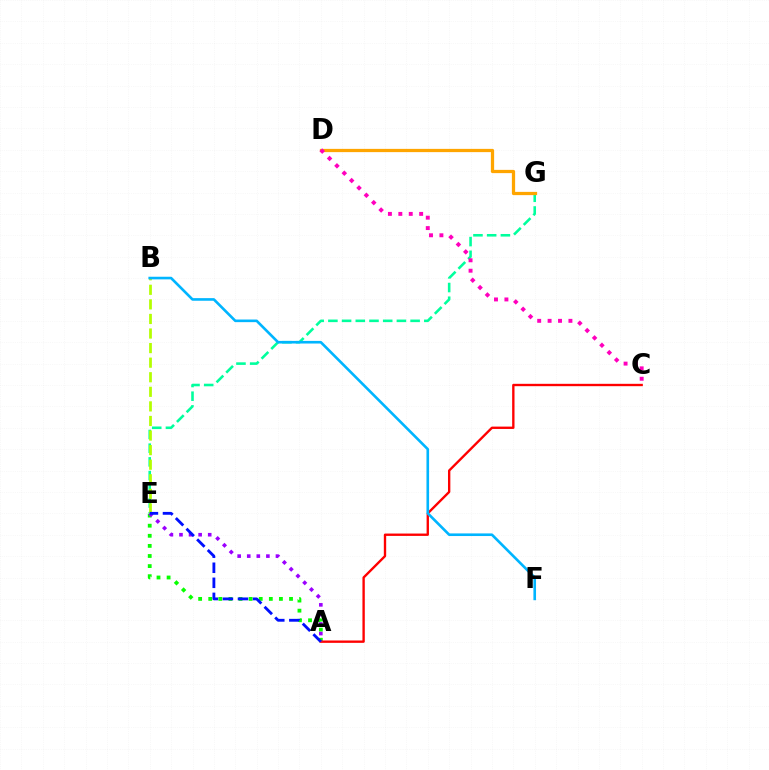{('E', 'G'): [{'color': '#00ff9d', 'line_style': 'dashed', 'thickness': 1.86}], ('A', 'E'): [{'color': '#08ff00', 'line_style': 'dotted', 'thickness': 2.74}, {'color': '#9b00ff', 'line_style': 'dotted', 'thickness': 2.6}, {'color': '#0010ff', 'line_style': 'dashed', 'thickness': 2.05}], ('A', 'C'): [{'color': '#ff0000', 'line_style': 'solid', 'thickness': 1.7}], ('B', 'E'): [{'color': '#b3ff00', 'line_style': 'dashed', 'thickness': 1.98}], ('B', 'F'): [{'color': '#00b5ff', 'line_style': 'solid', 'thickness': 1.89}], ('D', 'G'): [{'color': '#ffa500', 'line_style': 'solid', 'thickness': 2.34}], ('C', 'D'): [{'color': '#ff00bd', 'line_style': 'dotted', 'thickness': 2.83}]}